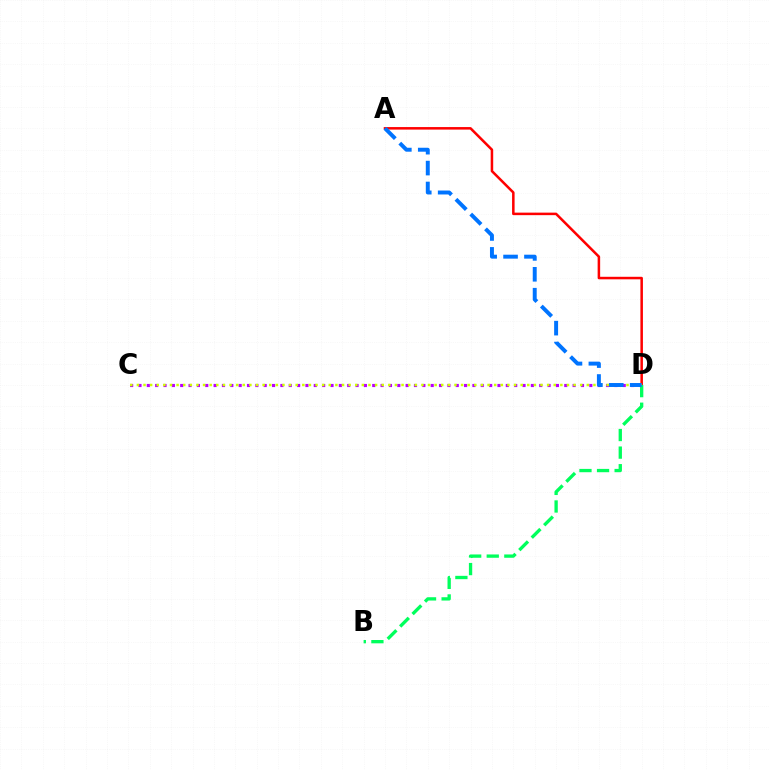{('C', 'D'): [{'color': '#b900ff', 'line_style': 'dotted', 'thickness': 2.27}, {'color': '#d1ff00', 'line_style': 'dotted', 'thickness': 1.8}], ('A', 'D'): [{'color': '#ff0000', 'line_style': 'solid', 'thickness': 1.82}, {'color': '#0074ff', 'line_style': 'dashed', 'thickness': 2.84}], ('B', 'D'): [{'color': '#00ff5c', 'line_style': 'dashed', 'thickness': 2.39}]}